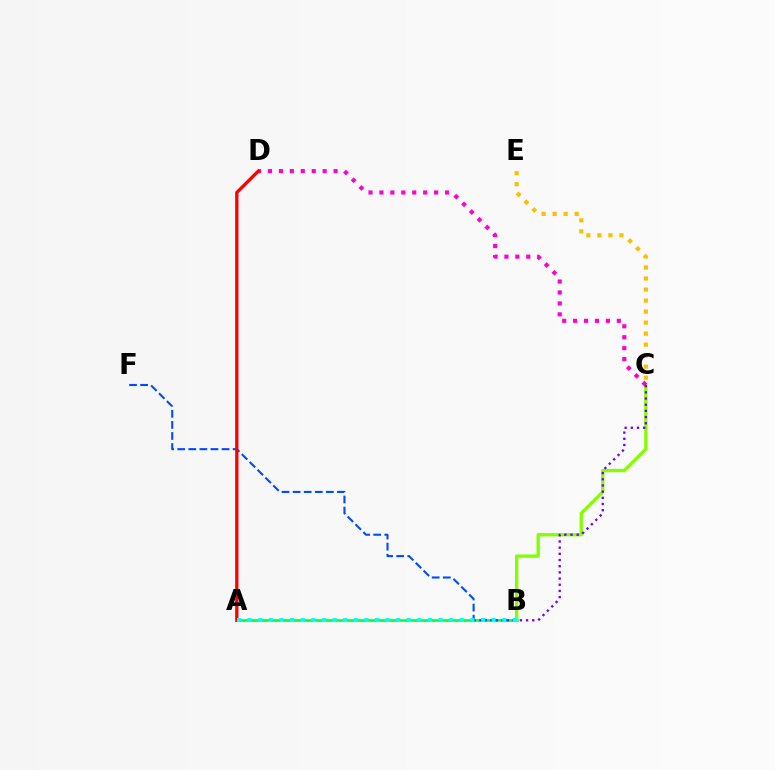{('A', 'B'): [{'color': '#00ff39', 'line_style': 'solid', 'thickness': 1.88}, {'color': '#00fff6', 'line_style': 'dotted', 'thickness': 2.88}], ('B', 'F'): [{'color': '#004bff', 'line_style': 'dashed', 'thickness': 1.51}], ('B', 'C'): [{'color': '#84ff00', 'line_style': 'solid', 'thickness': 2.4}, {'color': '#7200ff', 'line_style': 'dotted', 'thickness': 1.68}], ('C', 'E'): [{'color': '#ffbd00', 'line_style': 'dotted', 'thickness': 2.99}], ('C', 'D'): [{'color': '#ff00cf', 'line_style': 'dotted', 'thickness': 2.97}], ('A', 'D'): [{'color': '#ff0000', 'line_style': 'solid', 'thickness': 2.36}]}